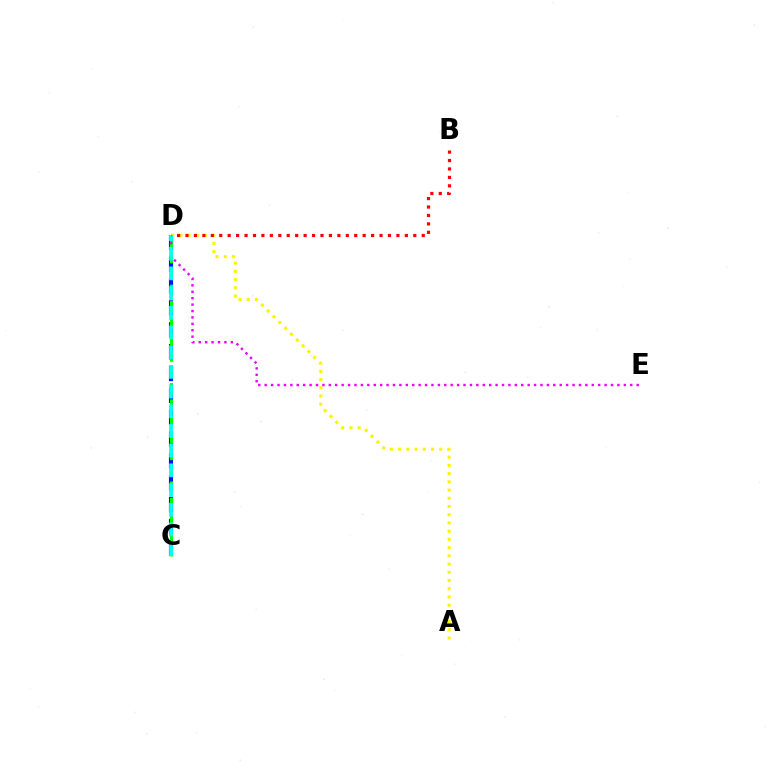{('C', 'D'): [{'color': '#0010ff', 'line_style': 'dashed', 'thickness': 2.97}, {'color': '#08ff00', 'line_style': 'dashed', 'thickness': 2.23}, {'color': '#00fff6', 'line_style': 'dashed', 'thickness': 2.68}], ('A', 'D'): [{'color': '#fcf500', 'line_style': 'dotted', 'thickness': 2.23}], ('D', 'E'): [{'color': '#ee00ff', 'line_style': 'dotted', 'thickness': 1.74}], ('B', 'D'): [{'color': '#ff0000', 'line_style': 'dotted', 'thickness': 2.29}]}